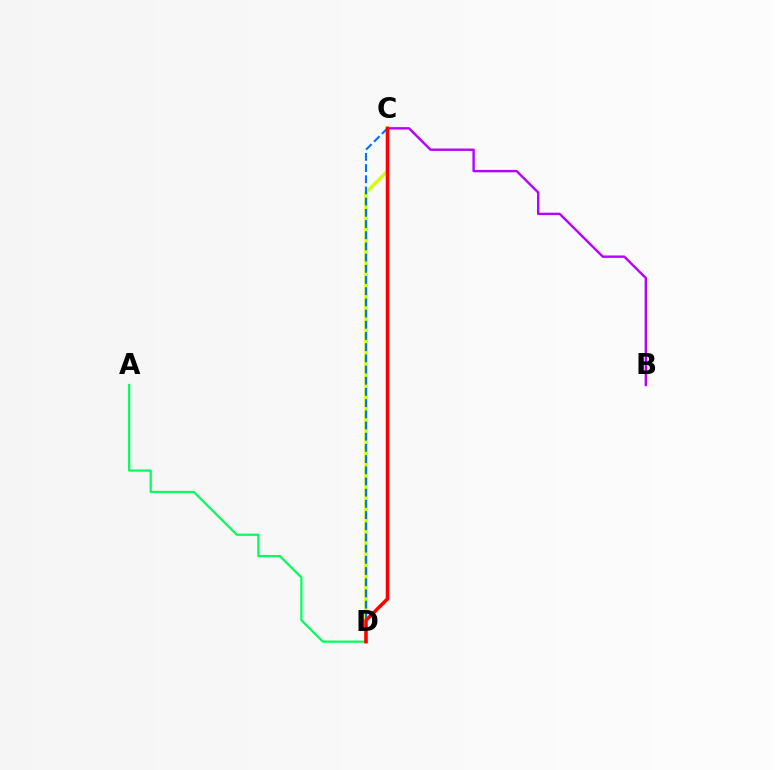{('C', 'D'): [{'color': '#d1ff00', 'line_style': 'solid', 'thickness': 2.38}, {'color': '#0074ff', 'line_style': 'dashed', 'thickness': 1.52}, {'color': '#ff0000', 'line_style': 'solid', 'thickness': 2.53}], ('B', 'C'): [{'color': '#b900ff', 'line_style': 'solid', 'thickness': 1.73}], ('A', 'D'): [{'color': '#00ff5c', 'line_style': 'solid', 'thickness': 1.6}]}